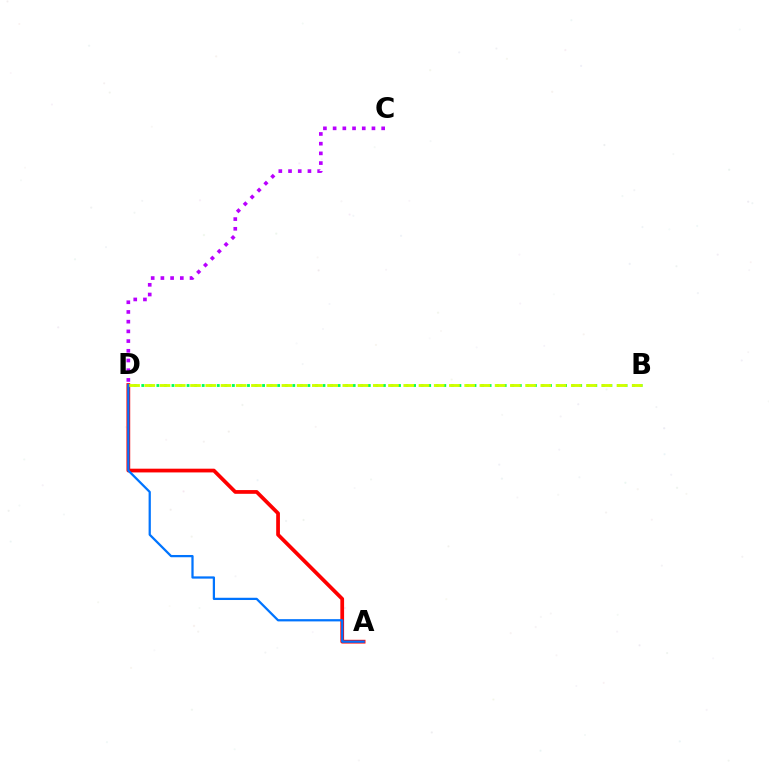{('A', 'D'): [{'color': '#ff0000', 'line_style': 'solid', 'thickness': 2.69}, {'color': '#0074ff', 'line_style': 'solid', 'thickness': 1.62}], ('B', 'D'): [{'color': '#00ff5c', 'line_style': 'dotted', 'thickness': 2.05}, {'color': '#d1ff00', 'line_style': 'dashed', 'thickness': 2.07}], ('C', 'D'): [{'color': '#b900ff', 'line_style': 'dotted', 'thickness': 2.64}]}